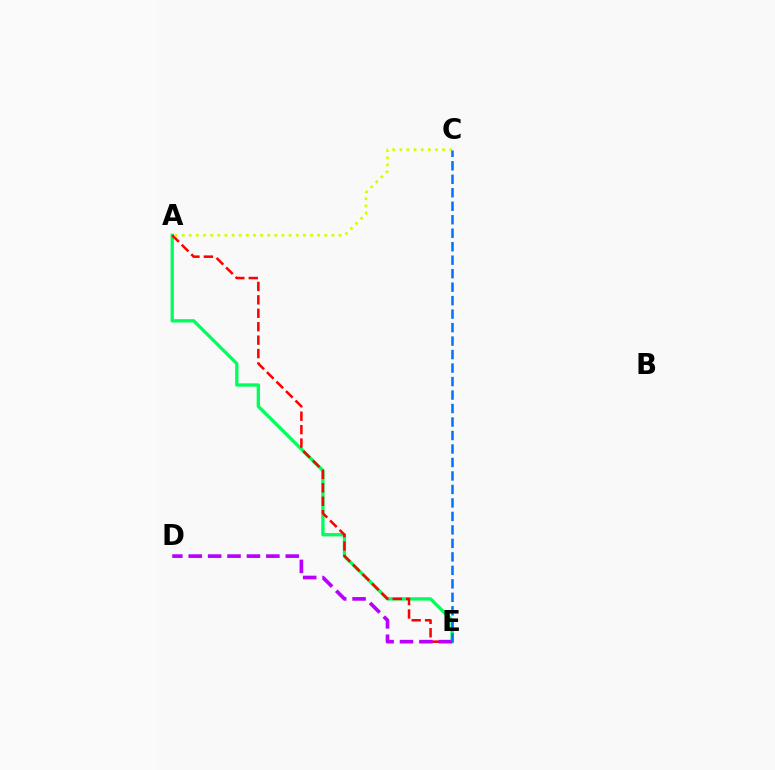{('A', 'E'): [{'color': '#00ff5c', 'line_style': 'solid', 'thickness': 2.39}, {'color': '#ff0000', 'line_style': 'dashed', 'thickness': 1.82}], ('A', 'C'): [{'color': '#d1ff00', 'line_style': 'dotted', 'thickness': 1.94}], ('D', 'E'): [{'color': '#b900ff', 'line_style': 'dashed', 'thickness': 2.64}], ('C', 'E'): [{'color': '#0074ff', 'line_style': 'dashed', 'thickness': 1.83}]}